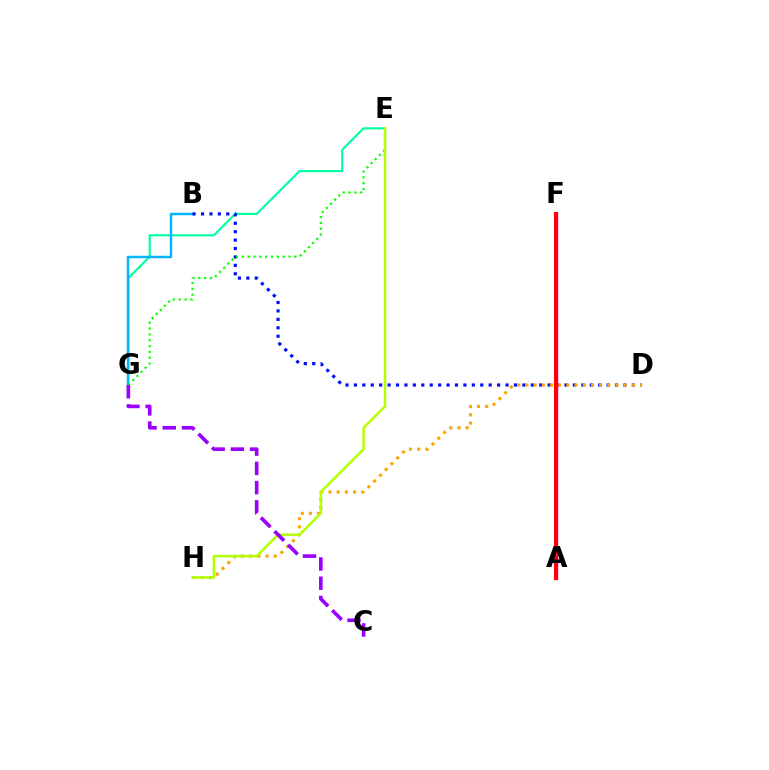{('E', 'G'): [{'color': '#00ff9d', 'line_style': 'solid', 'thickness': 1.55}, {'color': '#08ff00', 'line_style': 'dotted', 'thickness': 1.58}], ('B', 'G'): [{'color': '#00b5ff', 'line_style': 'solid', 'thickness': 1.79}], ('B', 'D'): [{'color': '#0010ff', 'line_style': 'dotted', 'thickness': 2.29}], ('D', 'H'): [{'color': '#ffa500', 'line_style': 'dotted', 'thickness': 2.22}], ('A', 'F'): [{'color': '#ff00bd', 'line_style': 'solid', 'thickness': 2.47}, {'color': '#ff0000', 'line_style': 'solid', 'thickness': 2.91}], ('E', 'H'): [{'color': '#b3ff00', 'line_style': 'solid', 'thickness': 1.79}], ('C', 'G'): [{'color': '#9b00ff', 'line_style': 'dashed', 'thickness': 2.61}]}